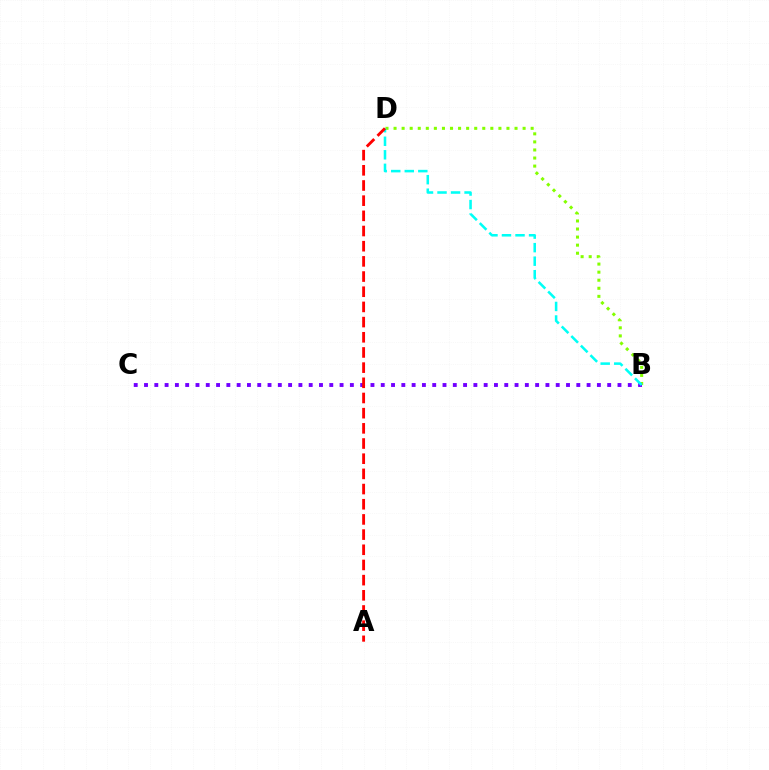{('B', 'D'): [{'color': '#84ff00', 'line_style': 'dotted', 'thickness': 2.19}, {'color': '#00fff6', 'line_style': 'dashed', 'thickness': 1.84}], ('B', 'C'): [{'color': '#7200ff', 'line_style': 'dotted', 'thickness': 2.8}], ('A', 'D'): [{'color': '#ff0000', 'line_style': 'dashed', 'thickness': 2.06}]}